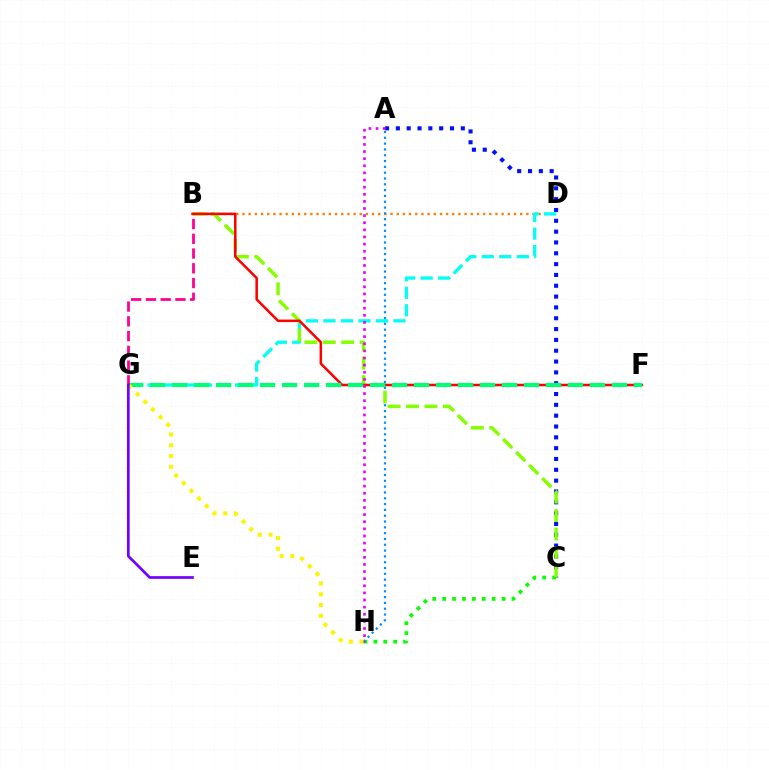{('A', 'C'): [{'color': '#0010ff', 'line_style': 'dotted', 'thickness': 2.94}], ('C', 'H'): [{'color': '#08ff00', 'line_style': 'dotted', 'thickness': 2.69}], ('B', 'D'): [{'color': '#ff7c00', 'line_style': 'dotted', 'thickness': 1.68}], ('D', 'G'): [{'color': '#00fff6', 'line_style': 'dashed', 'thickness': 2.38}], ('A', 'H'): [{'color': '#008cff', 'line_style': 'dotted', 'thickness': 1.58}, {'color': '#ee00ff', 'line_style': 'dotted', 'thickness': 1.93}], ('B', 'C'): [{'color': '#84ff00', 'line_style': 'dashed', 'thickness': 2.5}], ('B', 'F'): [{'color': '#ff0000', 'line_style': 'solid', 'thickness': 1.82}], ('F', 'G'): [{'color': '#00ff74', 'line_style': 'dashed', 'thickness': 2.99}], ('G', 'H'): [{'color': '#fcf500', 'line_style': 'dotted', 'thickness': 2.94}], ('B', 'G'): [{'color': '#ff0094', 'line_style': 'dashed', 'thickness': 2.0}], ('E', 'G'): [{'color': '#7200ff', 'line_style': 'solid', 'thickness': 1.95}]}